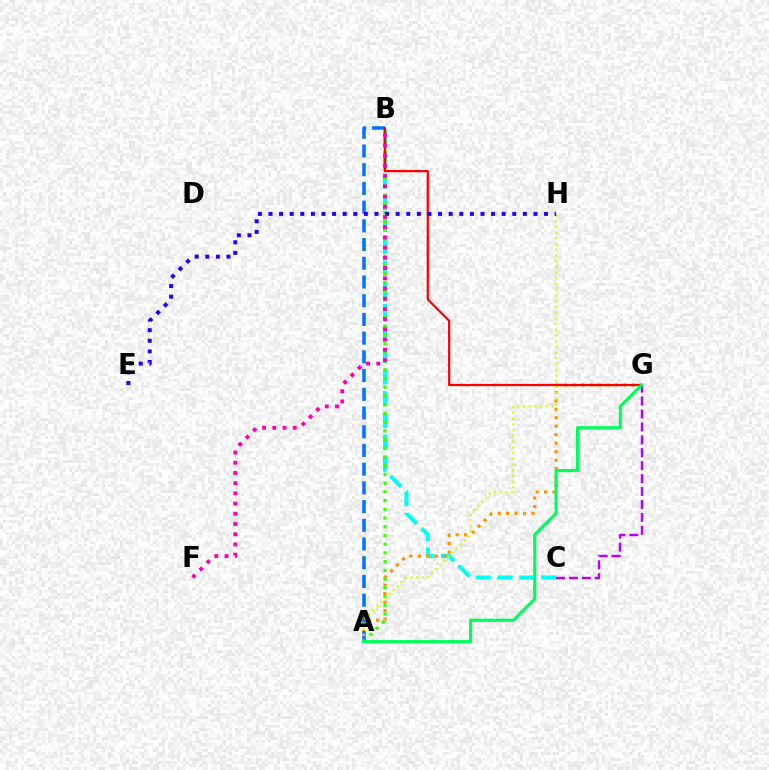{('B', 'C'): [{'color': '#00fff6', 'line_style': 'dashed', 'thickness': 2.96}], ('A', 'G'): [{'color': '#ff9400', 'line_style': 'dotted', 'thickness': 2.3}, {'color': '#00ff5c', 'line_style': 'solid', 'thickness': 2.29}], ('A', 'B'): [{'color': '#3dff00', 'line_style': 'dotted', 'thickness': 2.37}, {'color': '#0074ff', 'line_style': 'dashed', 'thickness': 2.54}], ('A', 'H'): [{'color': '#d1ff00', 'line_style': 'dotted', 'thickness': 1.55}], ('B', 'G'): [{'color': '#ff0000', 'line_style': 'solid', 'thickness': 1.6}], ('E', 'H'): [{'color': '#2500ff', 'line_style': 'dotted', 'thickness': 2.88}], ('C', 'G'): [{'color': '#b900ff', 'line_style': 'dashed', 'thickness': 1.76}], ('B', 'F'): [{'color': '#ff00ac', 'line_style': 'dotted', 'thickness': 2.78}]}